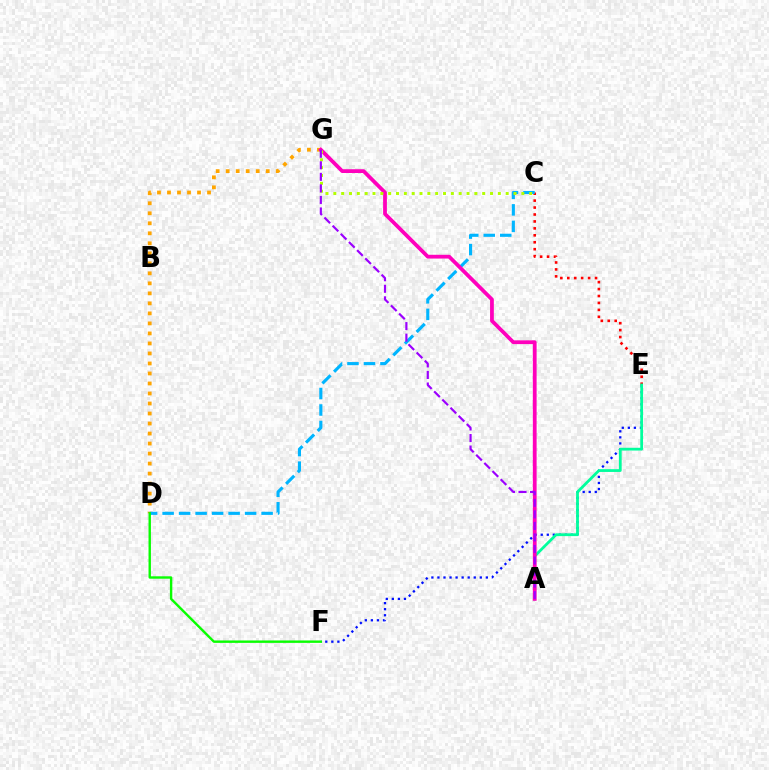{('E', 'F'): [{'color': '#0010ff', 'line_style': 'dotted', 'thickness': 1.64}], ('C', 'E'): [{'color': '#ff0000', 'line_style': 'dotted', 'thickness': 1.88}], ('A', 'E'): [{'color': '#00ff9d', 'line_style': 'solid', 'thickness': 2.0}], ('D', 'G'): [{'color': '#ffa500', 'line_style': 'dotted', 'thickness': 2.72}], ('C', 'D'): [{'color': '#00b5ff', 'line_style': 'dashed', 'thickness': 2.24}], ('D', 'F'): [{'color': '#08ff00', 'line_style': 'solid', 'thickness': 1.73}], ('A', 'G'): [{'color': '#ff00bd', 'line_style': 'solid', 'thickness': 2.72}, {'color': '#9b00ff', 'line_style': 'dashed', 'thickness': 1.57}], ('C', 'G'): [{'color': '#b3ff00', 'line_style': 'dotted', 'thickness': 2.13}]}